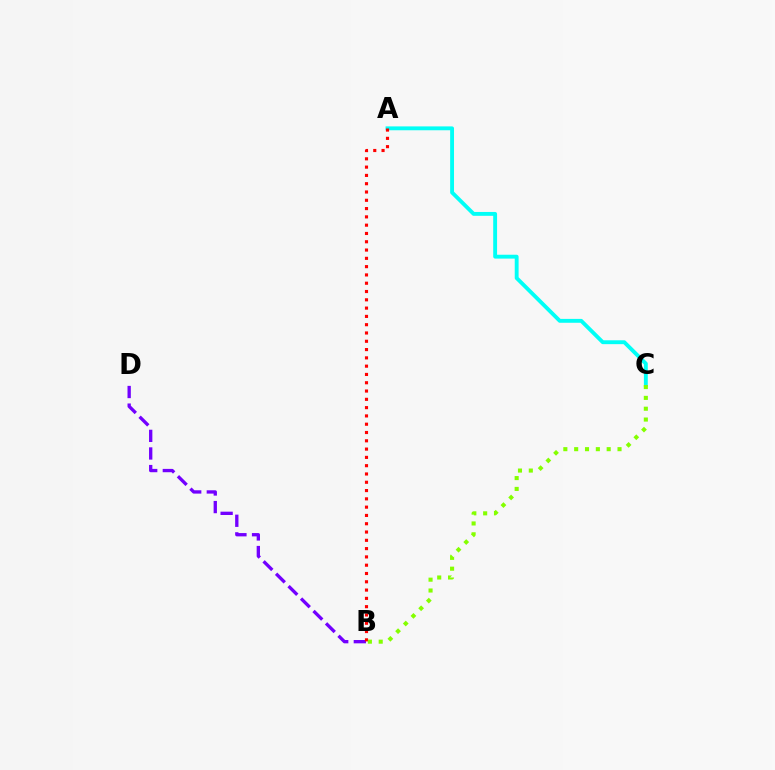{('B', 'D'): [{'color': '#7200ff', 'line_style': 'dashed', 'thickness': 2.39}], ('A', 'C'): [{'color': '#00fff6', 'line_style': 'solid', 'thickness': 2.78}], ('A', 'B'): [{'color': '#ff0000', 'line_style': 'dotted', 'thickness': 2.25}], ('B', 'C'): [{'color': '#84ff00', 'line_style': 'dotted', 'thickness': 2.94}]}